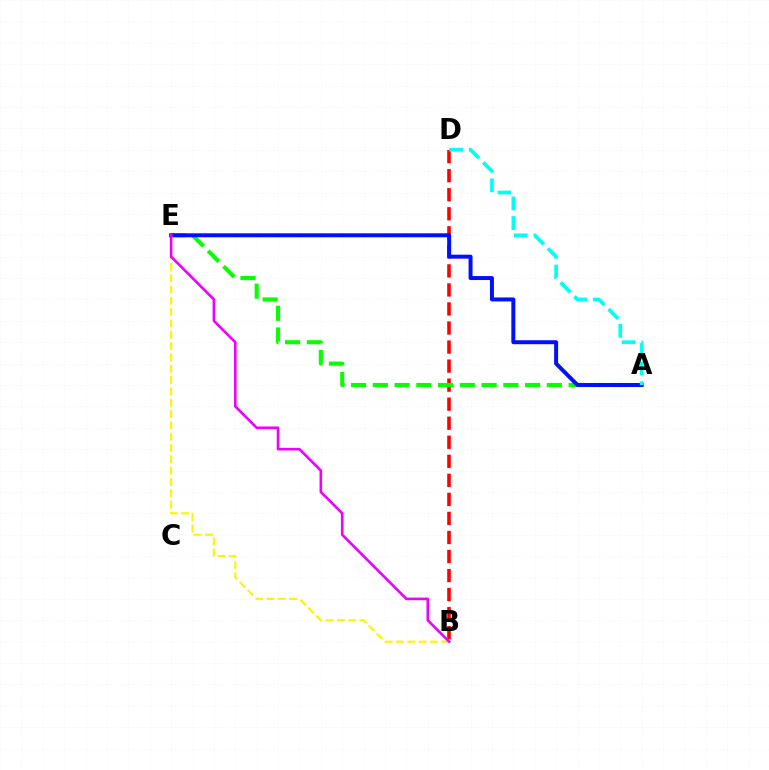{('B', 'D'): [{'color': '#ff0000', 'line_style': 'dashed', 'thickness': 2.59}], ('A', 'E'): [{'color': '#08ff00', 'line_style': 'dashed', 'thickness': 2.96}, {'color': '#0010ff', 'line_style': 'solid', 'thickness': 2.86}], ('A', 'D'): [{'color': '#00fff6', 'line_style': 'dashed', 'thickness': 2.67}], ('B', 'E'): [{'color': '#fcf500', 'line_style': 'dashed', 'thickness': 1.54}, {'color': '#ee00ff', 'line_style': 'solid', 'thickness': 1.88}]}